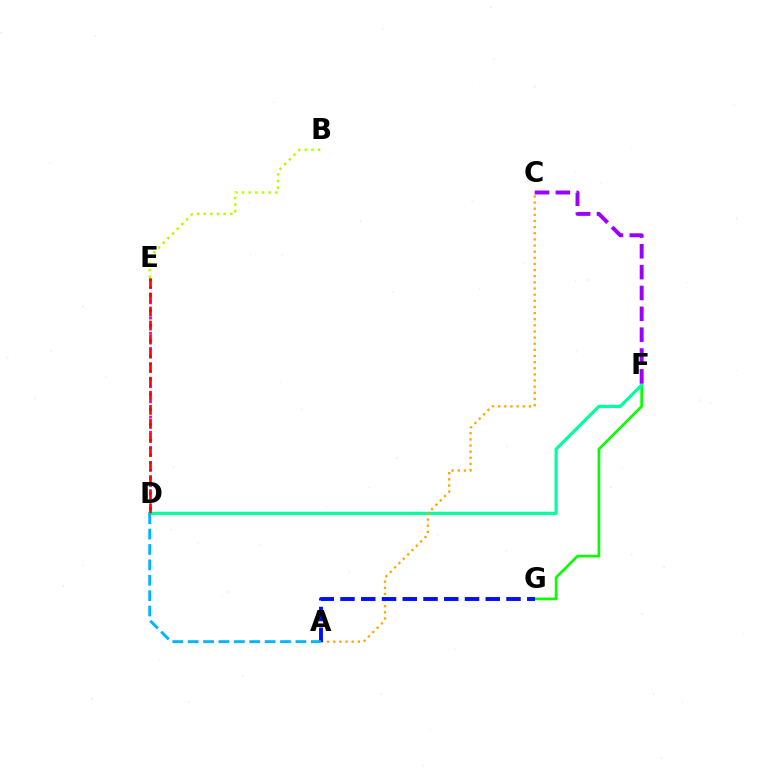{('F', 'G'): [{'color': '#08ff00', 'line_style': 'solid', 'thickness': 1.93}], ('D', 'F'): [{'color': '#00ff9d', 'line_style': 'solid', 'thickness': 2.28}], ('A', 'C'): [{'color': '#ffa500', 'line_style': 'dotted', 'thickness': 1.67}], ('A', 'G'): [{'color': '#0010ff', 'line_style': 'dashed', 'thickness': 2.82}], ('D', 'E'): [{'color': '#ff00bd', 'line_style': 'dotted', 'thickness': 2.07}, {'color': '#ff0000', 'line_style': 'dashed', 'thickness': 1.91}], ('C', 'F'): [{'color': '#9b00ff', 'line_style': 'dashed', 'thickness': 2.83}], ('A', 'D'): [{'color': '#00b5ff', 'line_style': 'dashed', 'thickness': 2.09}], ('B', 'E'): [{'color': '#b3ff00', 'line_style': 'dotted', 'thickness': 1.8}]}